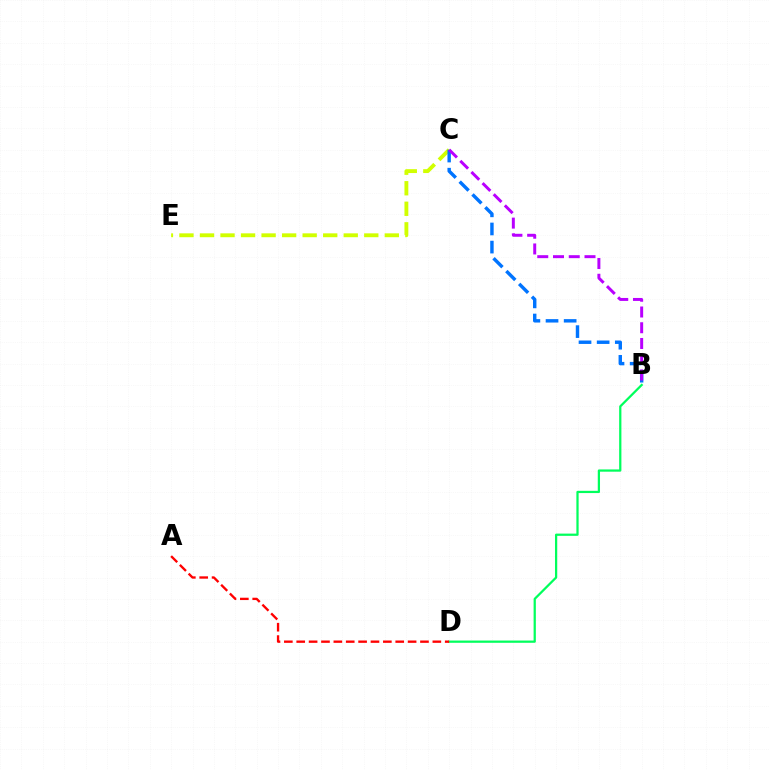{('B', 'D'): [{'color': '#00ff5c', 'line_style': 'solid', 'thickness': 1.62}], ('A', 'D'): [{'color': '#ff0000', 'line_style': 'dashed', 'thickness': 1.68}], ('C', 'E'): [{'color': '#d1ff00', 'line_style': 'dashed', 'thickness': 2.79}], ('B', 'C'): [{'color': '#0074ff', 'line_style': 'dashed', 'thickness': 2.46}, {'color': '#b900ff', 'line_style': 'dashed', 'thickness': 2.14}]}